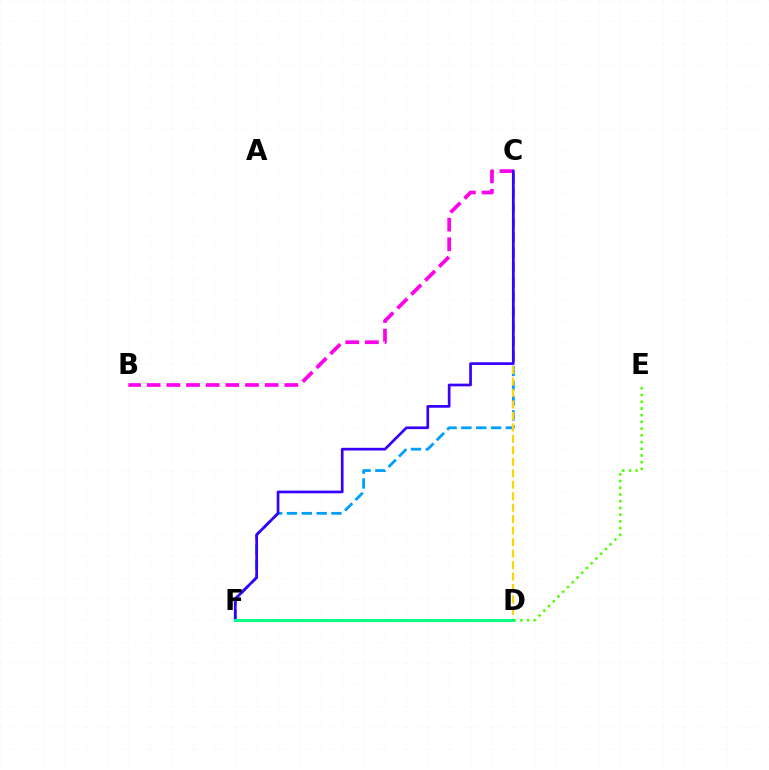{('D', 'F'): [{'color': '#ff0000', 'line_style': 'dotted', 'thickness': 1.91}, {'color': '#00ff86', 'line_style': 'solid', 'thickness': 2.13}], ('C', 'F'): [{'color': '#009eff', 'line_style': 'dashed', 'thickness': 2.01}, {'color': '#3700ff', 'line_style': 'solid', 'thickness': 1.94}], ('B', 'C'): [{'color': '#ff00ed', 'line_style': 'dashed', 'thickness': 2.67}], ('D', 'E'): [{'color': '#4fff00', 'line_style': 'dotted', 'thickness': 1.82}], ('C', 'D'): [{'color': '#ffd500', 'line_style': 'dashed', 'thickness': 1.56}]}